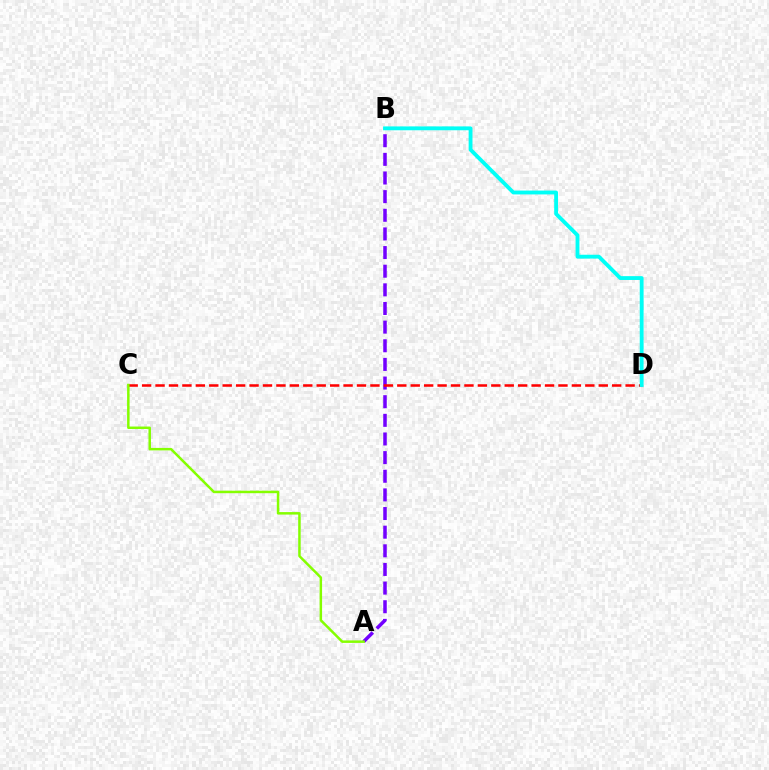{('A', 'B'): [{'color': '#7200ff', 'line_style': 'dashed', 'thickness': 2.53}], ('C', 'D'): [{'color': '#ff0000', 'line_style': 'dashed', 'thickness': 1.82}], ('A', 'C'): [{'color': '#84ff00', 'line_style': 'solid', 'thickness': 1.79}], ('B', 'D'): [{'color': '#00fff6', 'line_style': 'solid', 'thickness': 2.76}]}